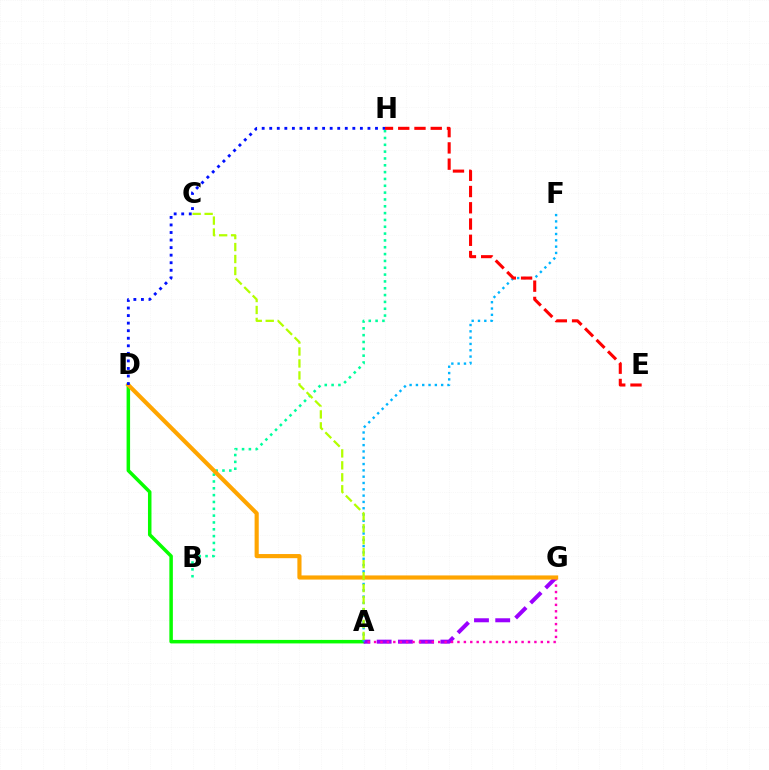{('A', 'D'): [{'color': '#08ff00', 'line_style': 'solid', 'thickness': 2.52}], ('A', 'G'): [{'color': '#9b00ff', 'line_style': 'dashed', 'thickness': 2.88}, {'color': '#ff00bd', 'line_style': 'dotted', 'thickness': 1.74}], ('A', 'F'): [{'color': '#00b5ff', 'line_style': 'dotted', 'thickness': 1.72}], ('B', 'H'): [{'color': '#00ff9d', 'line_style': 'dotted', 'thickness': 1.86}], ('D', 'G'): [{'color': '#ffa500', 'line_style': 'solid', 'thickness': 2.98}], ('A', 'C'): [{'color': '#b3ff00', 'line_style': 'dashed', 'thickness': 1.63}], ('D', 'H'): [{'color': '#0010ff', 'line_style': 'dotted', 'thickness': 2.05}], ('E', 'H'): [{'color': '#ff0000', 'line_style': 'dashed', 'thickness': 2.21}]}